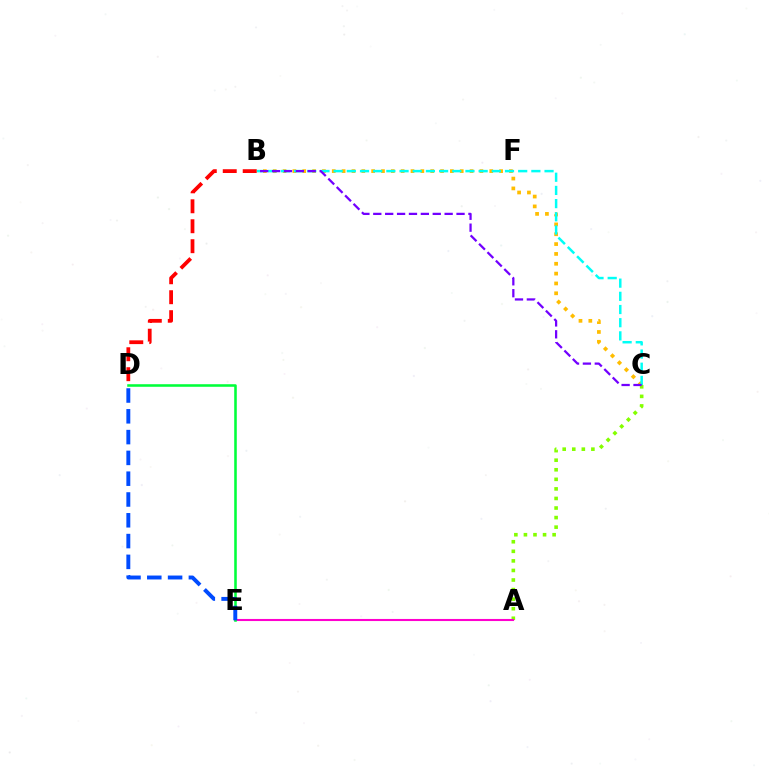{('A', 'C'): [{'color': '#84ff00', 'line_style': 'dotted', 'thickness': 2.6}], ('B', 'C'): [{'color': '#ffbd00', 'line_style': 'dotted', 'thickness': 2.67}, {'color': '#00fff6', 'line_style': 'dashed', 'thickness': 1.79}, {'color': '#7200ff', 'line_style': 'dashed', 'thickness': 1.62}], ('B', 'D'): [{'color': '#ff0000', 'line_style': 'dashed', 'thickness': 2.71}], ('A', 'E'): [{'color': '#ff00cf', 'line_style': 'solid', 'thickness': 1.5}], ('D', 'E'): [{'color': '#00ff39', 'line_style': 'solid', 'thickness': 1.84}, {'color': '#004bff', 'line_style': 'dashed', 'thickness': 2.82}]}